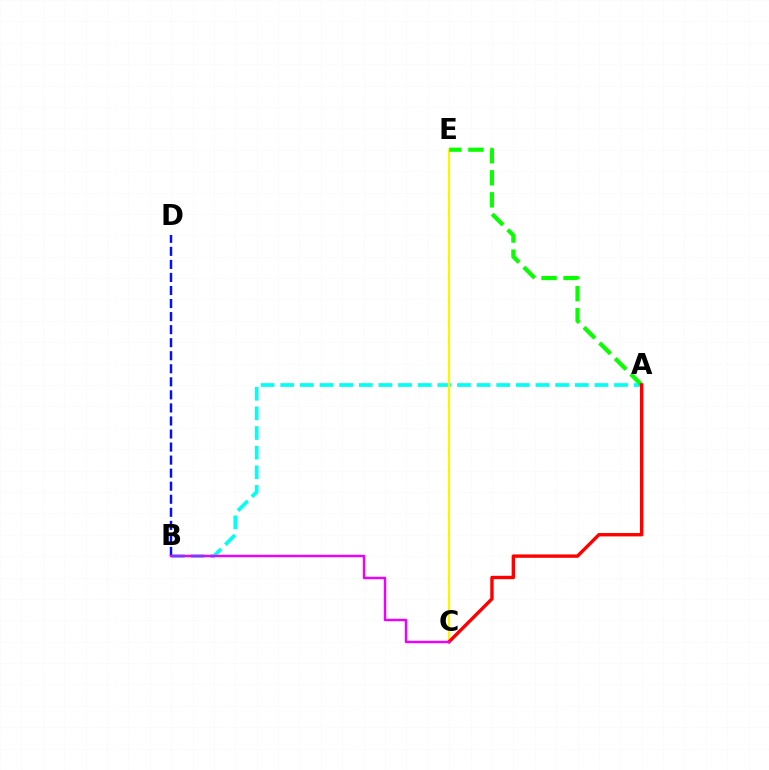{('A', 'B'): [{'color': '#00fff6', 'line_style': 'dashed', 'thickness': 2.67}], ('B', 'D'): [{'color': '#0010ff', 'line_style': 'dashed', 'thickness': 1.77}], ('C', 'E'): [{'color': '#fcf500', 'line_style': 'solid', 'thickness': 1.63}], ('A', 'E'): [{'color': '#08ff00', 'line_style': 'dashed', 'thickness': 2.99}], ('A', 'C'): [{'color': '#ff0000', 'line_style': 'solid', 'thickness': 2.44}], ('B', 'C'): [{'color': '#ee00ff', 'line_style': 'solid', 'thickness': 1.76}]}